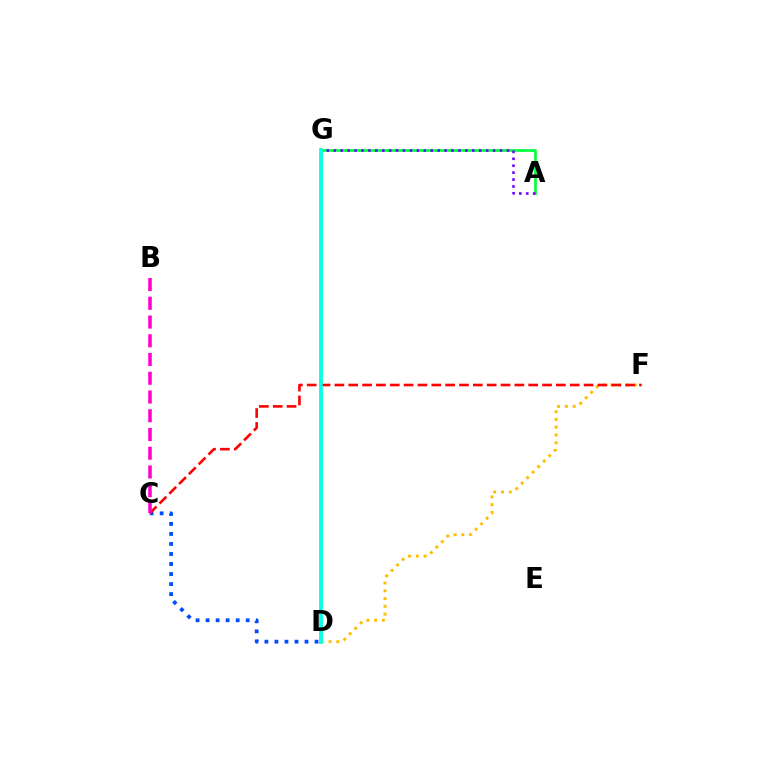{('A', 'G'): [{'color': '#00ff39', 'line_style': 'solid', 'thickness': 1.93}, {'color': '#7200ff', 'line_style': 'dotted', 'thickness': 1.88}], ('D', 'G'): [{'color': '#84ff00', 'line_style': 'solid', 'thickness': 2.54}, {'color': '#00fff6', 'line_style': 'solid', 'thickness': 2.52}], ('C', 'D'): [{'color': '#004bff', 'line_style': 'dotted', 'thickness': 2.72}], ('D', 'F'): [{'color': '#ffbd00', 'line_style': 'dotted', 'thickness': 2.11}], ('C', 'F'): [{'color': '#ff0000', 'line_style': 'dashed', 'thickness': 1.88}], ('B', 'C'): [{'color': '#ff00cf', 'line_style': 'dashed', 'thickness': 2.55}]}